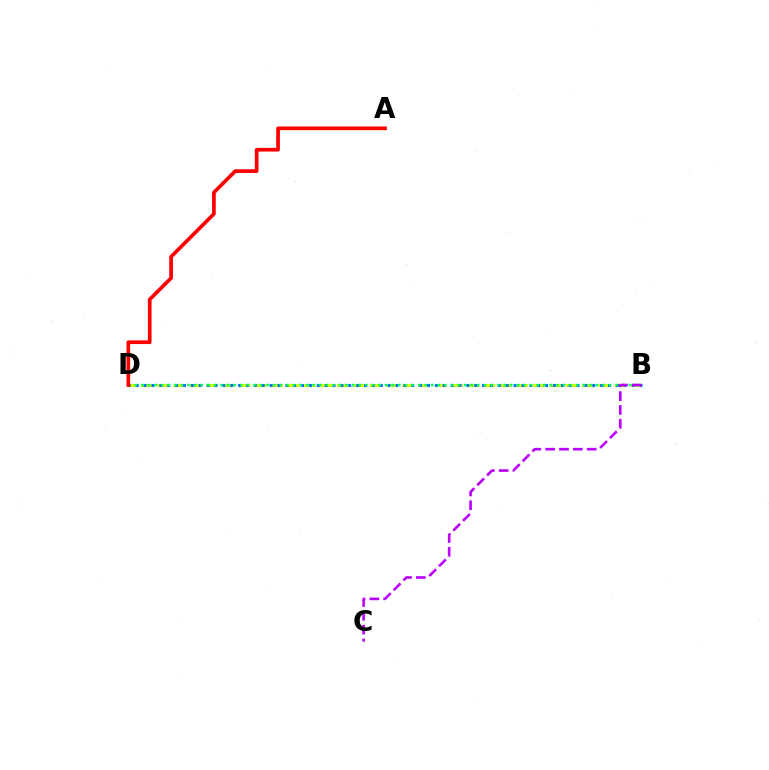{('B', 'D'): [{'color': '#d1ff00', 'line_style': 'dashed', 'thickness': 2.22}, {'color': '#0074ff', 'line_style': 'dotted', 'thickness': 2.14}, {'color': '#00ff5c', 'line_style': 'dotted', 'thickness': 1.79}], ('A', 'D'): [{'color': '#ff0000', 'line_style': 'solid', 'thickness': 2.66}], ('B', 'C'): [{'color': '#b900ff', 'line_style': 'dashed', 'thickness': 1.88}]}